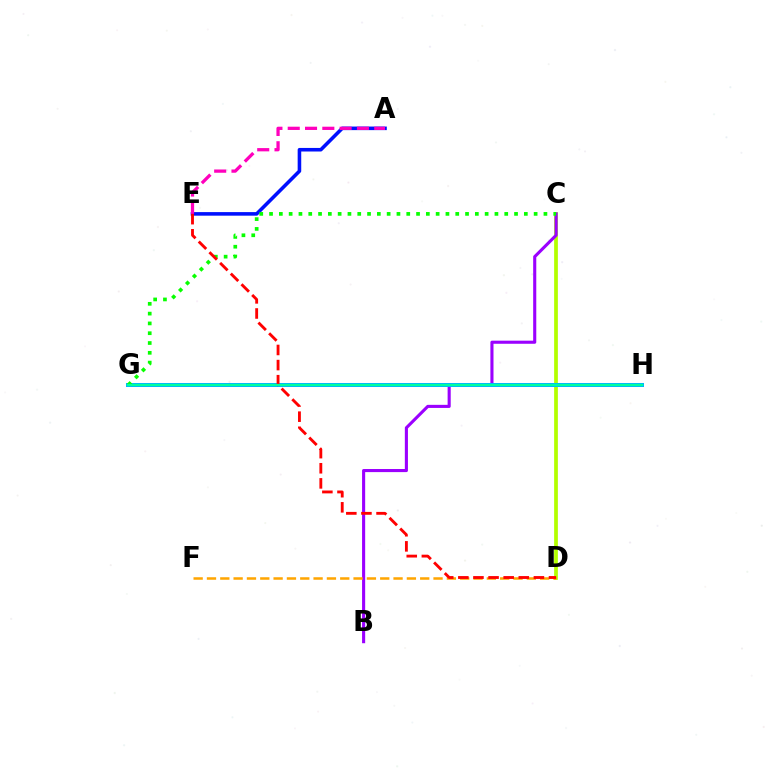{('C', 'D'): [{'color': '#b3ff00', 'line_style': 'solid', 'thickness': 2.69}], ('B', 'C'): [{'color': '#9b00ff', 'line_style': 'solid', 'thickness': 2.23}], ('A', 'E'): [{'color': '#0010ff', 'line_style': 'solid', 'thickness': 2.57}, {'color': '#ff00bd', 'line_style': 'dashed', 'thickness': 2.35}], ('G', 'H'): [{'color': '#00b5ff', 'line_style': 'solid', 'thickness': 2.89}, {'color': '#00ff9d', 'line_style': 'solid', 'thickness': 1.61}], ('D', 'F'): [{'color': '#ffa500', 'line_style': 'dashed', 'thickness': 1.81}], ('C', 'G'): [{'color': '#08ff00', 'line_style': 'dotted', 'thickness': 2.66}], ('D', 'E'): [{'color': '#ff0000', 'line_style': 'dashed', 'thickness': 2.05}]}